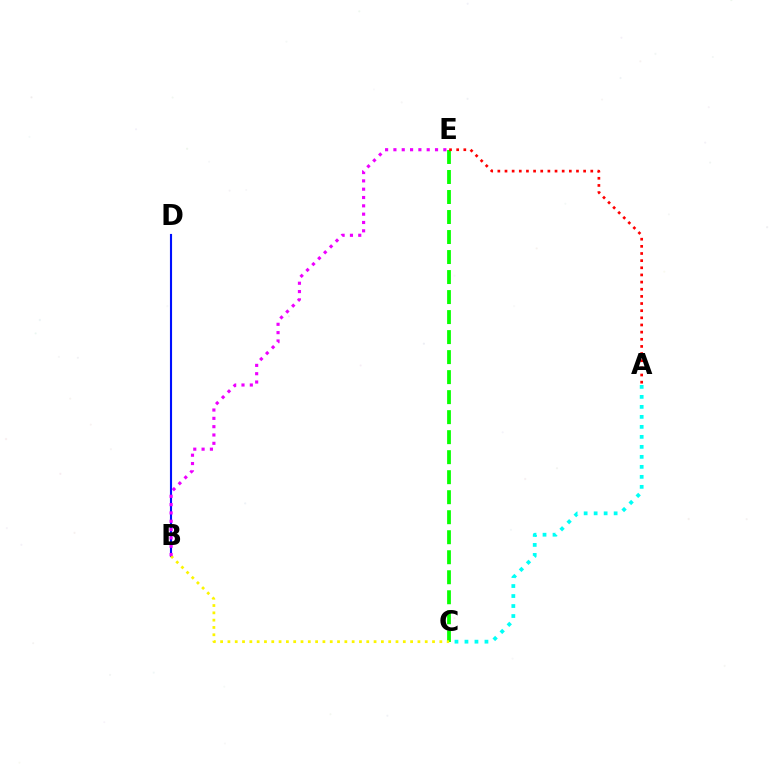{('A', 'C'): [{'color': '#00fff6', 'line_style': 'dotted', 'thickness': 2.72}], ('B', 'D'): [{'color': '#0010ff', 'line_style': 'solid', 'thickness': 1.53}], ('C', 'E'): [{'color': '#08ff00', 'line_style': 'dashed', 'thickness': 2.72}], ('B', 'C'): [{'color': '#fcf500', 'line_style': 'dotted', 'thickness': 1.99}], ('A', 'E'): [{'color': '#ff0000', 'line_style': 'dotted', 'thickness': 1.94}], ('B', 'E'): [{'color': '#ee00ff', 'line_style': 'dotted', 'thickness': 2.26}]}